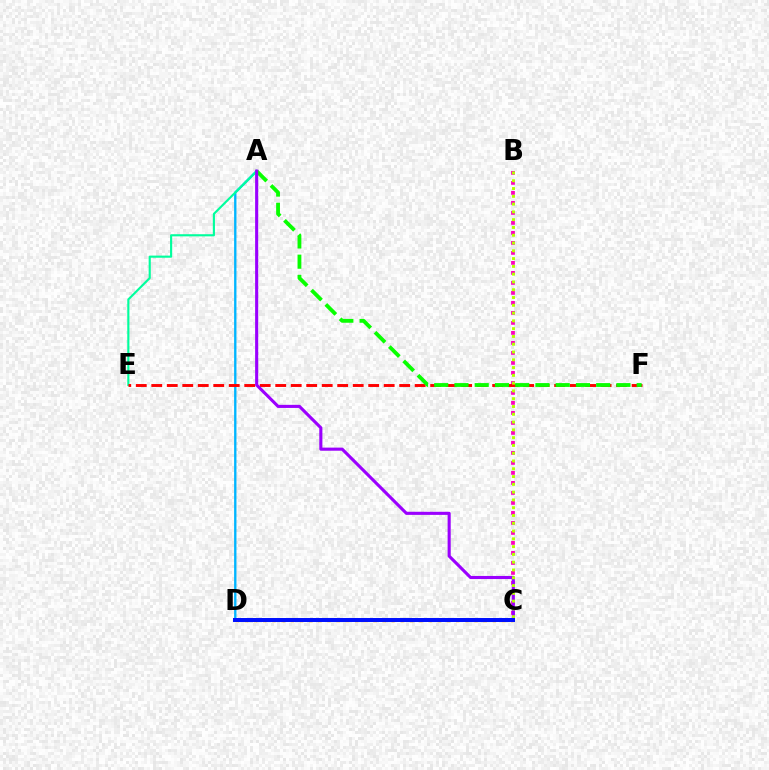{('C', 'D'): [{'color': '#ffa500', 'line_style': 'dotted', 'thickness': 2.5}, {'color': '#0010ff', 'line_style': 'solid', 'thickness': 2.86}], ('A', 'D'): [{'color': '#00b5ff', 'line_style': 'solid', 'thickness': 1.69}], ('A', 'E'): [{'color': '#00ff9d', 'line_style': 'solid', 'thickness': 1.54}], ('B', 'C'): [{'color': '#ff00bd', 'line_style': 'dotted', 'thickness': 2.72}, {'color': '#b3ff00', 'line_style': 'dotted', 'thickness': 2.12}], ('E', 'F'): [{'color': '#ff0000', 'line_style': 'dashed', 'thickness': 2.1}], ('A', 'F'): [{'color': '#08ff00', 'line_style': 'dashed', 'thickness': 2.75}], ('A', 'C'): [{'color': '#9b00ff', 'line_style': 'solid', 'thickness': 2.23}]}